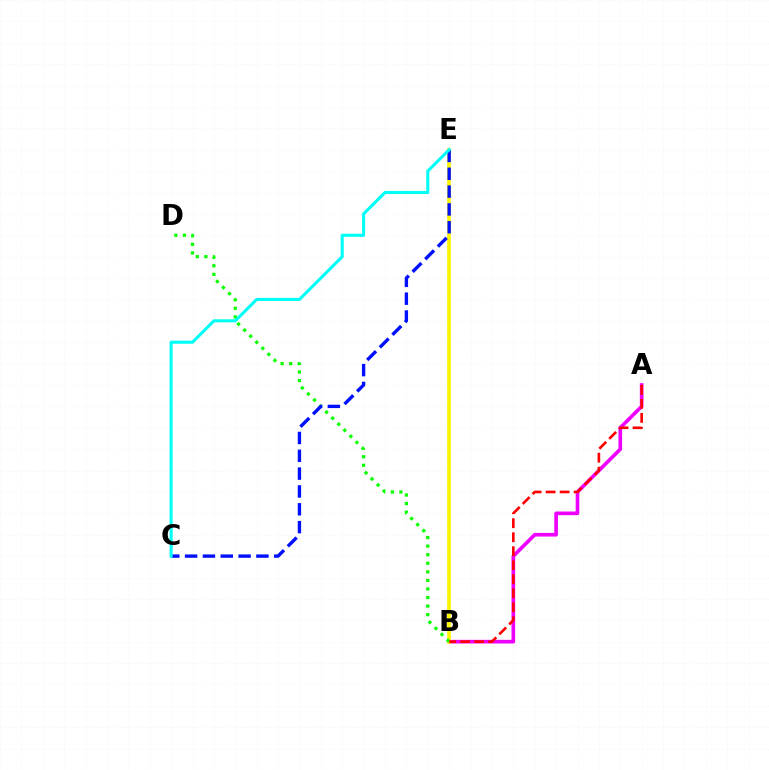{('A', 'B'): [{'color': '#ee00ff', 'line_style': 'solid', 'thickness': 2.63}, {'color': '#ff0000', 'line_style': 'dashed', 'thickness': 1.9}], ('B', 'E'): [{'color': '#fcf500', 'line_style': 'solid', 'thickness': 2.63}], ('B', 'D'): [{'color': '#08ff00', 'line_style': 'dotted', 'thickness': 2.33}], ('C', 'E'): [{'color': '#0010ff', 'line_style': 'dashed', 'thickness': 2.42}, {'color': '#00fff6', 'line_style': 'solid', 'thickness': 2.22}]}